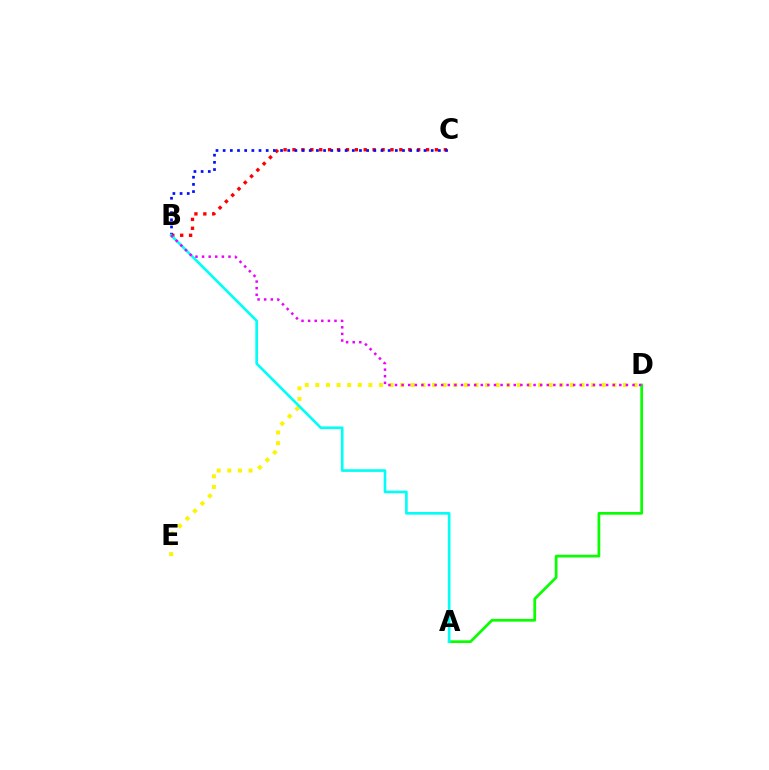{('A', 'D'): [{'color': '#08ff00', 'line_style': 'solid', 'thickness': 1.96}], ('B', 'C'): [{'color': '#ff0000', 'line_style': 'dotted', 'thickness': 2.42}, {'color': '#0010ff', 'line_style': 'dotted', 'thickness': 1.95}], ('D', 'E'): [{'color': '#fcf500', 'line_style': 'dotted', 'thickness': 2.88}], ('A', 'B'): [{'color': '#00fff6', 'line_style': 'solid', 'thickness': 1.91}], ('B', 'D'): [{'color': '#ee00ff', 'line_style': 'dotted', 'thickness': 1.79}]}